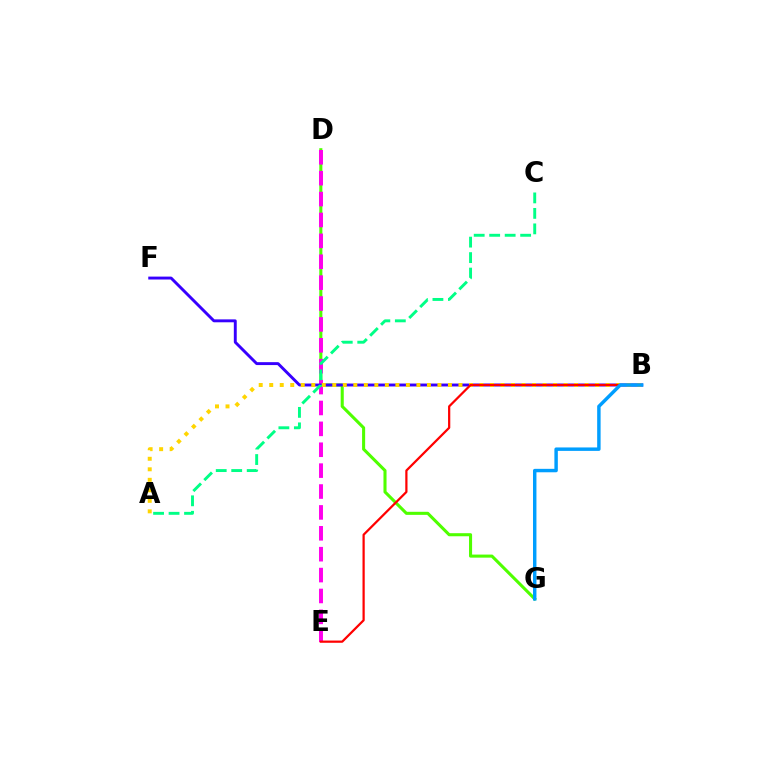{('D', 'G'): [{'color': '#4fff00', 'line_style': 'solid', 'thickness': 2.21}], ('D', 'E'): [{'color': '#ff00ed', 'line_style': 'dashed', 'thickness': 2.84}], ('B', 'F'): [{'color': '#3700ff', 'line_style': 'solid', 'thickness': 2.1}], ('A', 'B'): [{'color': '#ffd500', 'line_style': 'dotted', 'thickness': 2.86}], ('A', 'C'): [{'color': '#00ff86', 'line_style': 'dashed', 'thickness': 2.1}], ('B', 'E'): [{'color': '#ff0000', 'line_style': 'solid', 'thickness': 1.61}], ('B', 'G'): [{'color': '#009eff', 'line_style': 'solid', 'thickness': 2.48}]}